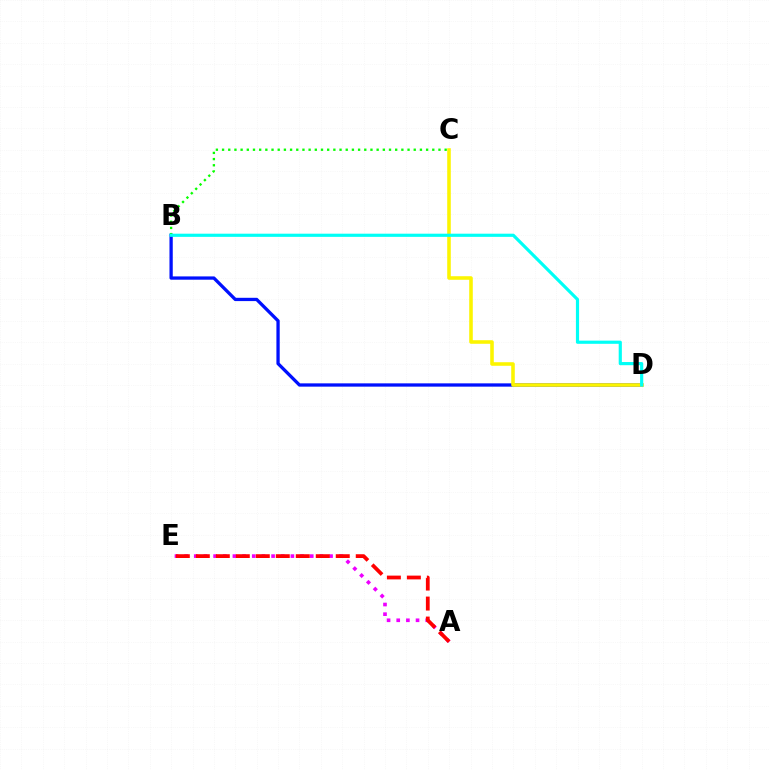{('B', 'D'): [{'color': '#0010ff', 'line_style': 'solid', 'thickness': 2.37}, {'color': '#00fff6', 'line_style': 'solid', 'thickness': 2.28}], ('B', 'C'): [{'color': '#08ff00', 'line_style': 'dotted', 'thickness': 1.68}], ('A', 'E'): [{'color': '#ee00ff', 'line_style': 'dotted', 'thickness': 2.63}, {'color': '#ff0000', 'line_style': 'dashed', 'thickness': 2.72}], ('C', 'D'): [{'color': '#fcf500', 'line_style': 'solid', 'thickness': 2.57}]}